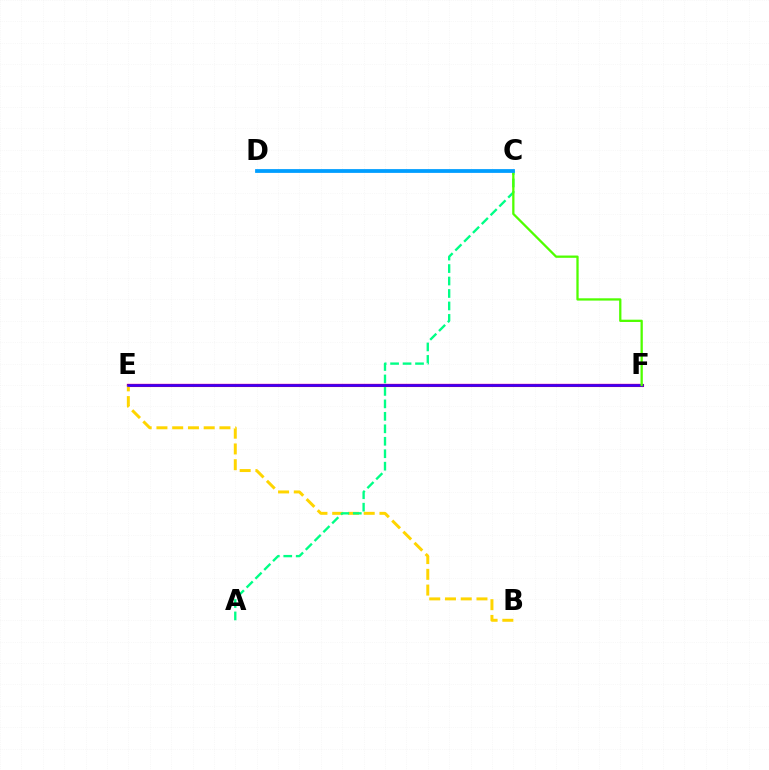{('E', 'F'): [{'color': '#ff00ed', 'line_style': 'solid', 'thickness': 1.68}, {'color': '#ff0000', 'line_style': 'solid', 'thickness': 2.21}, {'color': '#3700ff', 'line_style': 'solid', 'thickness': 1.88}], ('B', 'E'): [{'color': '#ffd500', 'line_style': 'dashed', 'thickness': 2.14}], ('A', 'C'): [{'color': '#00ff86', 'line_style': 'dashed', 'thickness': 1.69}], ('C', 'F'): [{'color': '#4fff00', 'line_style': 'solid', 'thickness': 1.65}], ('C', 'D'): [{'color': '#009eff', 'line_style': 'solid', 'thickness': 2.72}]}